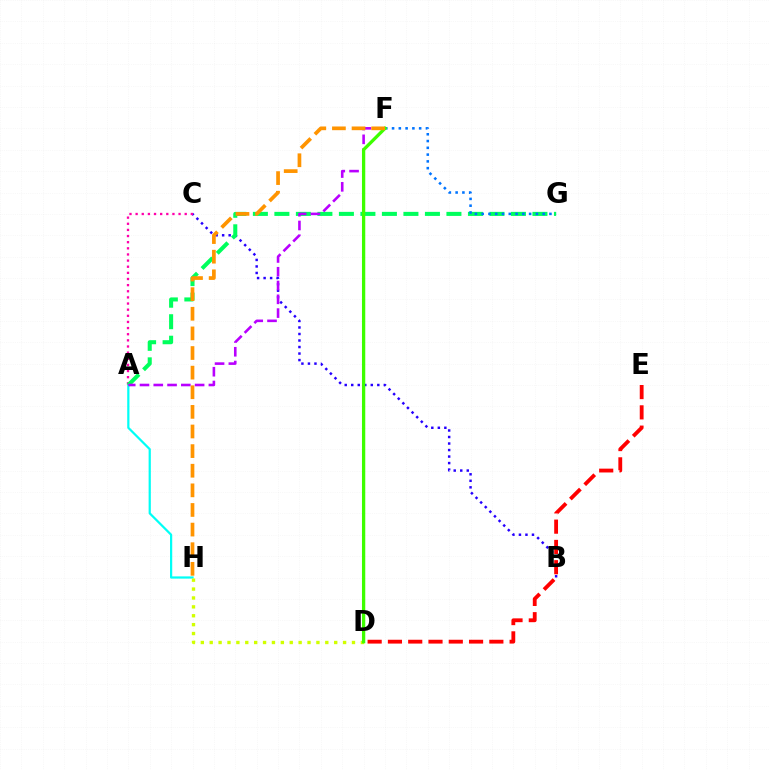{('B', 'C'): [{'color': '#2500ff', 'line_style': 'dotted', 'thickness': 1.77}], ('A', 'H'): [{'color': '#00fff6', 'line_style': 'solid', 'thickness': 1.6}], ('A', 'C'): [{'color': '#ff00ac', 'line_style': 'dotted', 'thickness': 1.67}], ('D', 'E'): [{'color': '#ff0000', 'line_style': 'dashed', 'thickness': 2.76}], ('A', 'G'): [{'color': '#00ff5c', 'line_style': 'dashed', 'thickness': 2.92}], ('D', 'H'): [{'color': '#d1ff00', 'line_style': 'dotted', 'thickness': 2.42}], ('A', 'F'): [{'color': '#b900ff', 'line_style': 'dashed', 'thickness': 1.87}], ('F', 'G'): [{'color': '#0074ff', 'line_style': 'dotted', 'thickness': 1.84}], ('D', 'F'): [{'color': '#3dff00', 'line_style': 'solid', 'thickness': 2.37}], ('F', 'H'): [{'color': '#ff9400', 'line_style': 'dashed', 'thickness': 2.67}]}